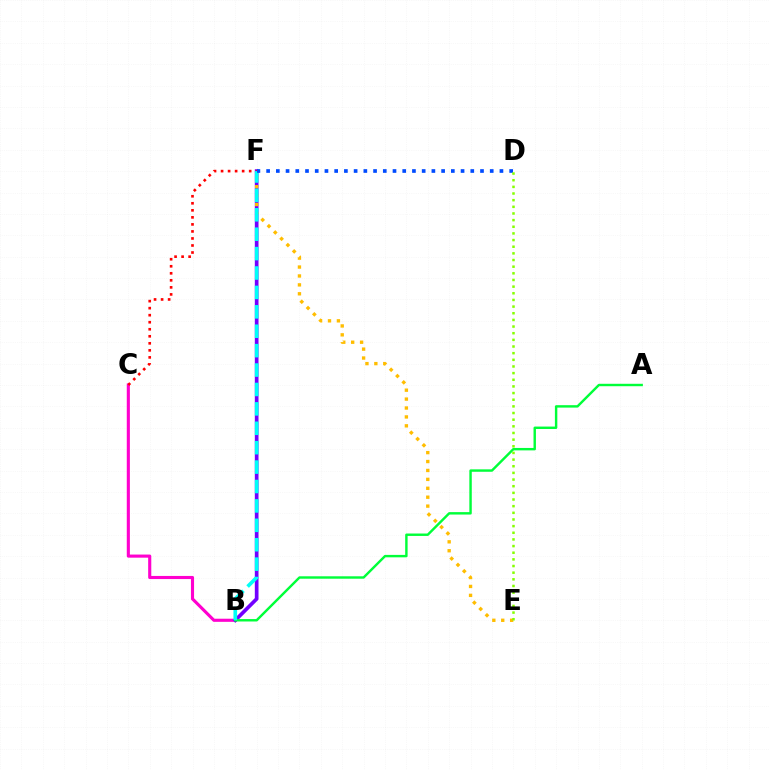{('B', 'C'): [{'color': '#ff00cf', 'line_style': 'solid', 'thickness': 2.24}], ('B', 'F'): [{'color': '#7200ff', 'line_style': 'solid', 'thickness': 2.66}, {'color': '#00fff6', 'line_style': 'dashed', 'thickness': 2.64}], ('E', 'F'): [{'color': '#ffbd00', 'line_style': 'dotted', 'thickness': 2.42}], ('A', 'B'): [{'color': '#00ff39', 'line_style': 'solid', 'thickness': 1.75}], ('C', 'F'): [{'color': '#ff0000', 'line_style': 'dotted', 'thickness': 1.91}], ('D', 'F'): [{'color': '#004bff', 'line_style': 'dotted', 'thickness': 2.64}], ('D', 'E'): [{'color': '#84ff00', 'line_style': 'dotted', 'thickness': 1.81}]}